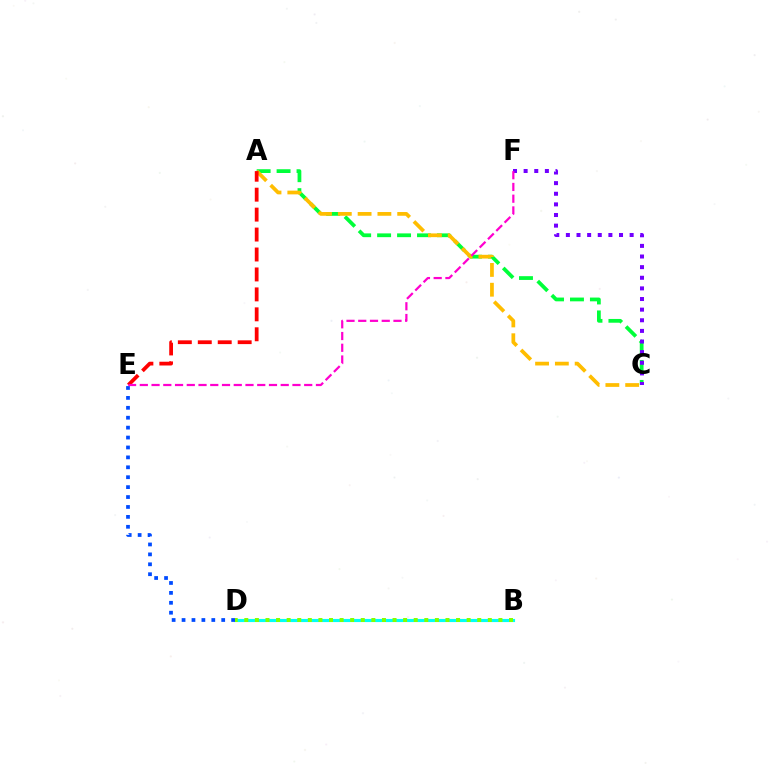{('A', 'C'): [{'color': '#00ff39', 'line_style': 'dashed', 'thickness': 2.71}, {'color': '#ffbd00', 'line_style': 'dashed', 'thickness': 2.69}], ('B', 'D'): [{'color': '#00fff6', 'line_style': 'solid', 'thickness': 2.25}, {'color': '#84ff00', 'line_style': 'dotted', 'thickness': 2.88}], ('C', 'F'): [{'color': '#7200ff', 'line_style': 'dotted', 'thickness': 2.89}], ('D', 'E'): [{'color': '#004bff', 'line_style': 'dotted', 'thickness': 2.69}], ('A', 'E'): [{'color': '#ff0000', 'line_style': 'dashed', 'thickness': 2.71}], ('E', 'F'): [{'color': '#ff00cf', 'line_style': 'dashed', 'thickness': 1.6}]}